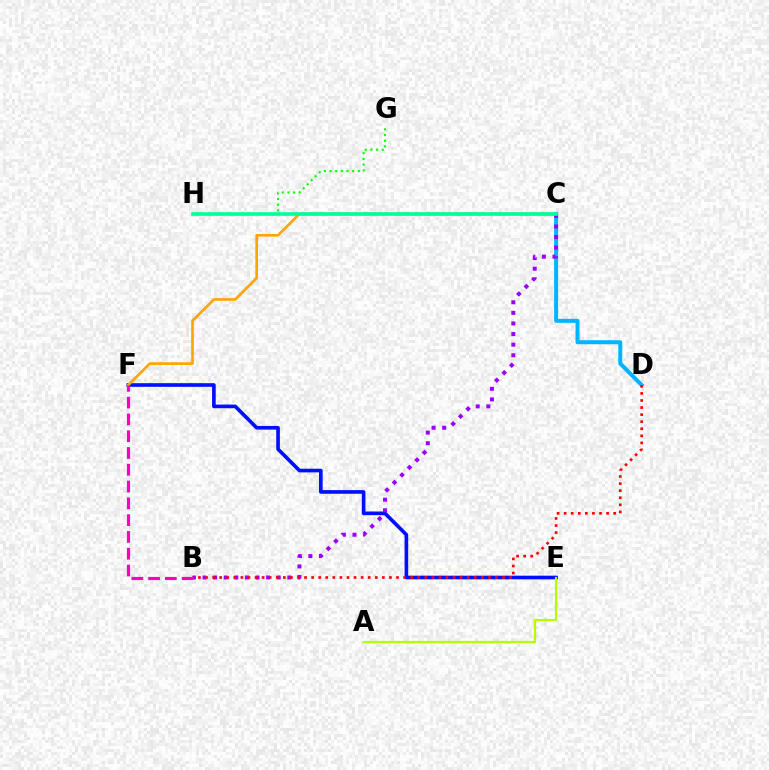{('C', 'D'): [{'color': '#00b5ff', 'line_style': 'solid', 'thickness': 2.87}], ('E', 'F'): [{'color': '#0010ff', 'line_style': 'solid', 'thickness': 2.63}], ('C', 'F'): [{'color': '#ffa500', 'line_style': 'solid', 'thickness': 1.94}], ('B', 'C'): [{'color': '#9b00ff', 'line_style': 'dotted', 'thickness': 2.88}], ('B', 'D'): [{'color': '#ff0000', 'line_style': 'dotted', 'thickness': 1.92}], ('A', 'E'): [{'color': '#b3ff00', 'line_style': 'solid', 'thickness': 1.6}], ('G', 'H'): [{'color': '#08ff00', 'line_style': 'dotted', 'thickness': 1.54}], ('C', 'H'): [{'color': '#00ff9d', 'line_style': 'solid', 'thickness': 2.62}], ('B', 'F'): [{'color': '#ff00bd', 'line_style': 'dashed', 'thickness': 2.28}]}